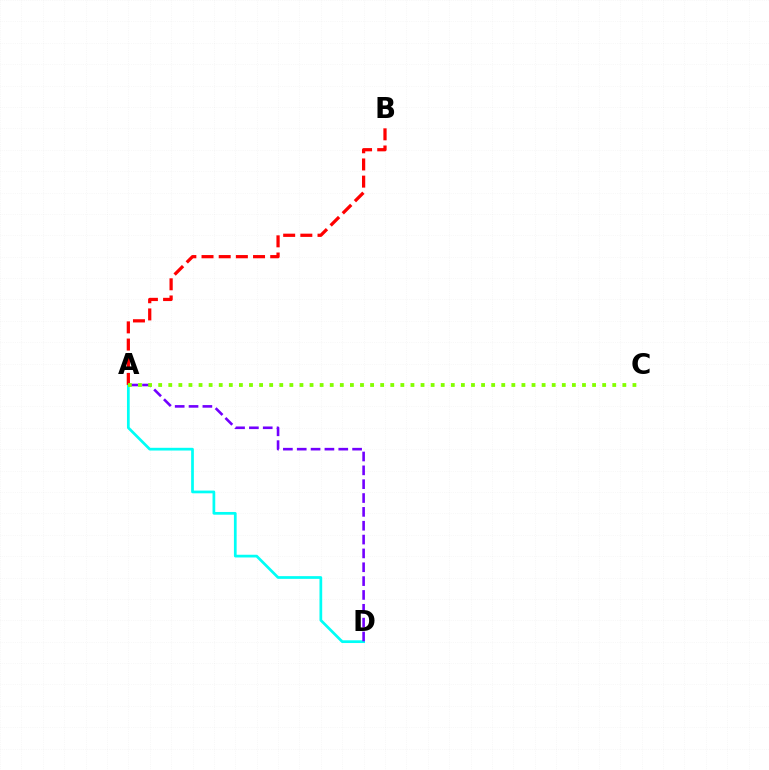{('A', 'D'): [{'color': '#00fff6', 'line_style': 'solid', 'thickness': 1.96}, {'color': '#7200ff', 'line_style': 'dashed', 'thickness': 1.88}], ('A', 'B'): [{'color': '#ff0000', 'line_style': 'dashed', 'thickness': 2.33}], ('A', 'C'): [{'color': '#84ff00', 'line_style': 'dotted', 'thickness': 2.74}]}